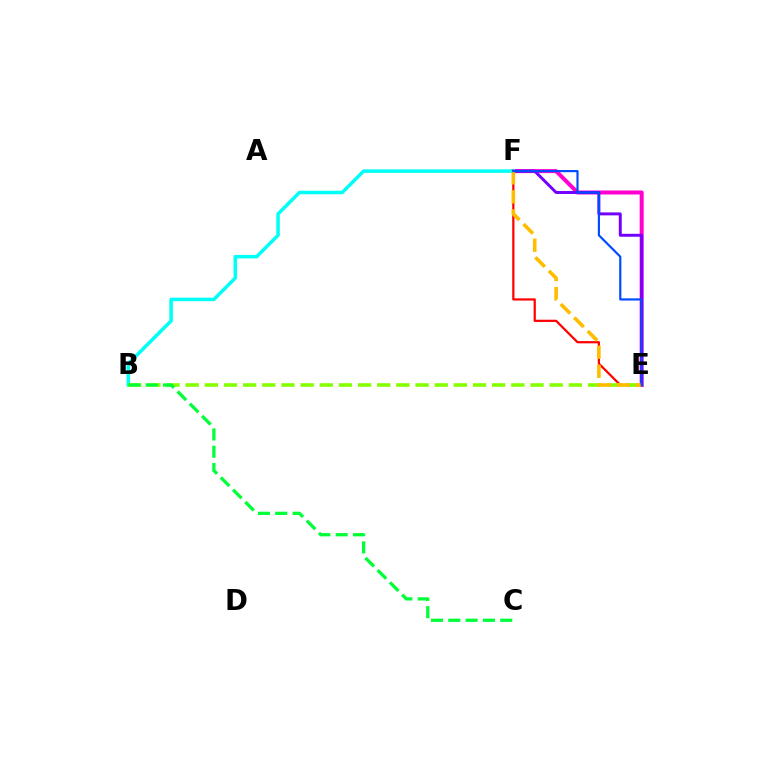{('E', 'F'): [{'color': '#ff00cf', 'line_style': 'solid', 'thickness': 2.89}, {'color': '#7200ff', 'line_style': 'solid', 'thickness': 2.12}, {'color': '#ff0000', 'line_style': 'solid', 'thickness': 1.6}, {'color': '#ffbd00', 'line_style': 'dashed', 'thickness': 2.59}, {'color': '#004bff', 'line_style': 'solid', 'thickness': 1.57}], ('B', 'F'): [{'color': '#00fff6', 'line_style': 'solid', 'thickness': 2.52}], ('B', 'E'): [{'color': '#84ff00', 'line_style': 'dashed', 'thickness': 2.6}], ('B', 'C'): [{'color': '#00ff39', 'line_style': 'dashed', 'thickness': 2.35}]}